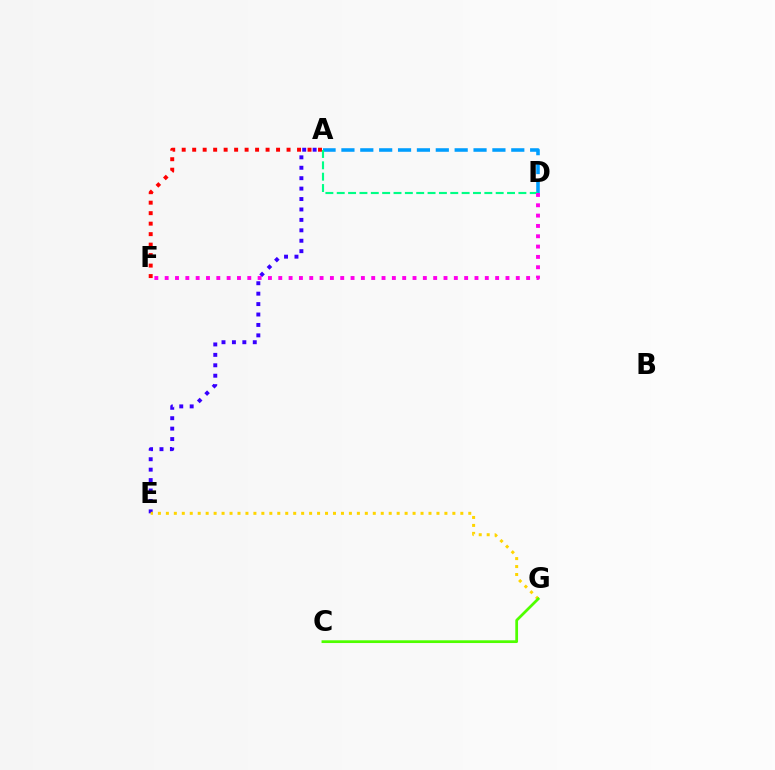{('A', 'E'): [{'color': '#3700ff', 'line_style': 'dotted', 'thickness': 2.83}], ('A', 'F'): [{'color': '#ff0000', 'line_style': 'dotted', 'thickness': 2.85}], ('A', 'D'): [{'color': '#009eff', 'line_style': 'dashed', 'thickness': 2.56}, {'color': '#00ff86', 'line_style': 'dashed', 'thickness': 1.54}], ('E', 'G'): [{'color': '#ffd500', 'line_style': 'dotted', 'thickness': 2.16}], ('C', 'G'): [{'color': '#4fff00', 'line_style': 'solid', 'thickness': 1.98}], ('D', 'F'): [{'color': '#ff00ed', 'line_style': 'dotted', 'thickness': 2.81}]}